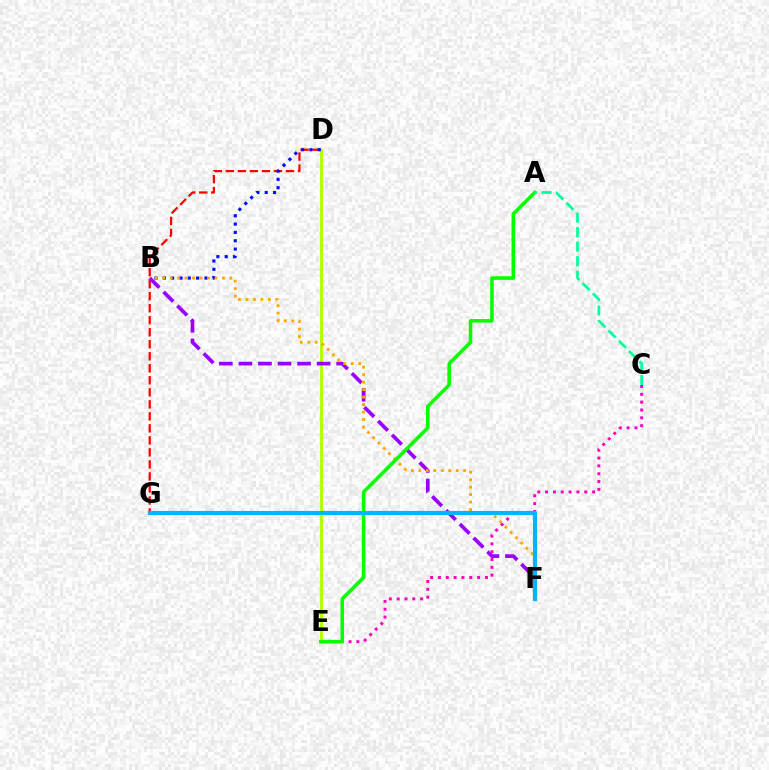{('D', 'G'): [{'color': '#ff0000', 'line_style': 'dashed', 'thickness': 1.63}], ('D', 'E'): [{'color': '#b3ff00', 'line_style': 'solid', 'thickness': 2.09}], ('B', 'D'): [{'color': '#0010ff', 'line_style': 'dotted', 'thickness': 2.26}], ('B', 'F'): [{'color': '#9b00ff', 'line_style': 'dashed', 'thickness': 2.66}, {'color': '#ffa500', 'line_style': 'dotted', 'thickness': 2.03}], ('C', 'E'): [{'color': '#ff00bd', 'line_style': 'dotted', 'thickness': 2.13}], ('A', 'E'): [{'color': '#08ff00', 'line_style': 'solid', 'thickness': 2.58}], ('F', 'G'): [{'color': '#00b5ff', 'line_style': 'solid', 'thickness': 2.98}], ('A', 'C'): [{'color': '#00ff9d', 'line_style': 'dashed', 'thickness': 1.97}]}